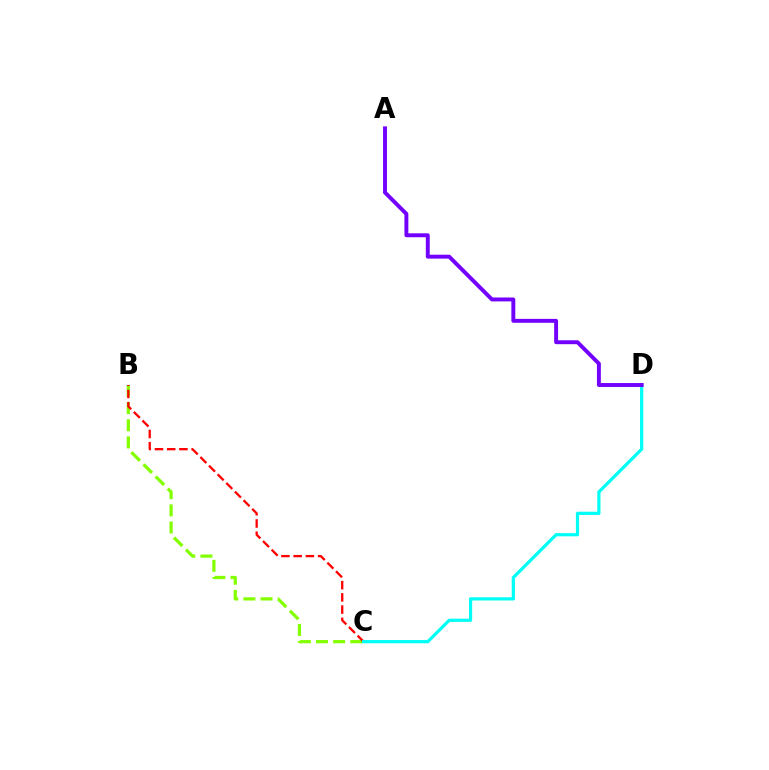{('B', 'C'): [{'color': '#84ff00', 'line_style': 'dashed', 'thickness': 2.33}, {'color': '#ff0000', 'line_style': 'dashed', 'thickness': 1.66}], ('C', 'D'): [{'color': '#00fff6', 'line_style': 'solid', 'thickness': 2.31}], ('A', 'D'): [{'color': '#7200ff', 'line_style': 'solid', 'thickness': 2.82}]}